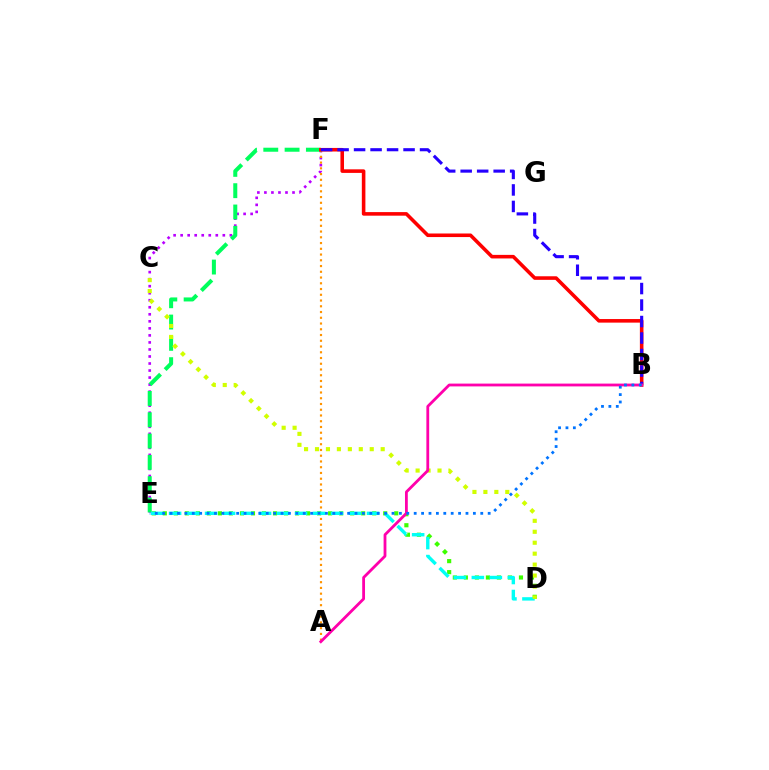{('E', 'F'): [{'color': '#b900ff', 'line_style': 'dotted', 'thickness': 1.91}, {'color': '#00ff5c', 'line_style': 'dashed', 'thickness': 2.89}], ('A', 'F'): [{'color': '#ff9400', 'line_style': 'dotted', 'thickness': 1.56}], ('D', 'E'): [{'color': '#3dff00', 'line_style': 'dotted', 'thickness': 2.99}, {'color': '#00fff6', 'line_style': 'dashed', 'thickness': 2.44}], ('B', 'F'): [{'color': '#ff0000', 'line_style': 'solid', 'thickness': 2.57}, {'color': '#2500ff', 'line_style': 'dashed', 'thickness': 2.24}], ('C', 'D'): [{'color': '#d1ff00', 'line_style': 'dotted', 'thickness': 2.97}], ('A', 'B'): [{'color': '#ff00ac', 'line_style': 'solid', 'thickness': 2.02}], ('B', 'E'): [{'color': '#0074ff', 'line_style': 'dotted', 'thickness': 2.01}]}